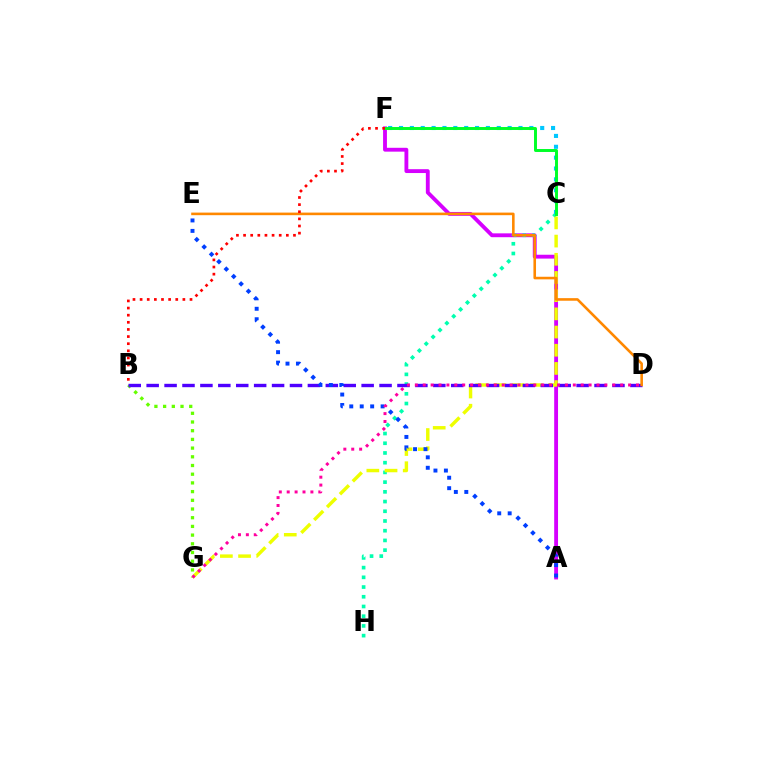{('B', 'G'): [{'color': '#66ff00', 'line_style': 'dotted', 'thickness': 2.36}], ('A', 'F'): [{'color': '#d600ff', 'line_style': 'solid', 'thickness': 2.77}], ('C', 'H'): [{'color': '#00ffaf', 'line_style': 'dotted', 'thickness': 2.64}], ('C', 'G'): [{'color': '#eeff00', 'line_style': 'dashed', 'thickness': 2.47}], ('B', 'D'): [{'color': '#4f00ff', 'line_style': 'dashed', 'thickness': 2.43}], ('A', 'E'): [{'color': '#003fff', 'line_style': 'dotted', 'thickness': 2.84}], ('D', 'G'): [{'color': '#ff00a0', 'line_style': 'dotted', 'thickness': 2.15}], ('C', 'F'): [{'color': '#00c7ff', 'line_style': 'dotted', 'thickness': 2.95}, {'color': '#00ff27', 'line_style': 'solid', 'thickness': 2.12}], ('D', 'E'): [{'color': '#ff8800', 'line_style': 'solid', 'thickness': 1.86}], ('B', 'F'): [{'color': '#ff0000', 'line_style': 'dotted', 'thickness': 1.94}]}